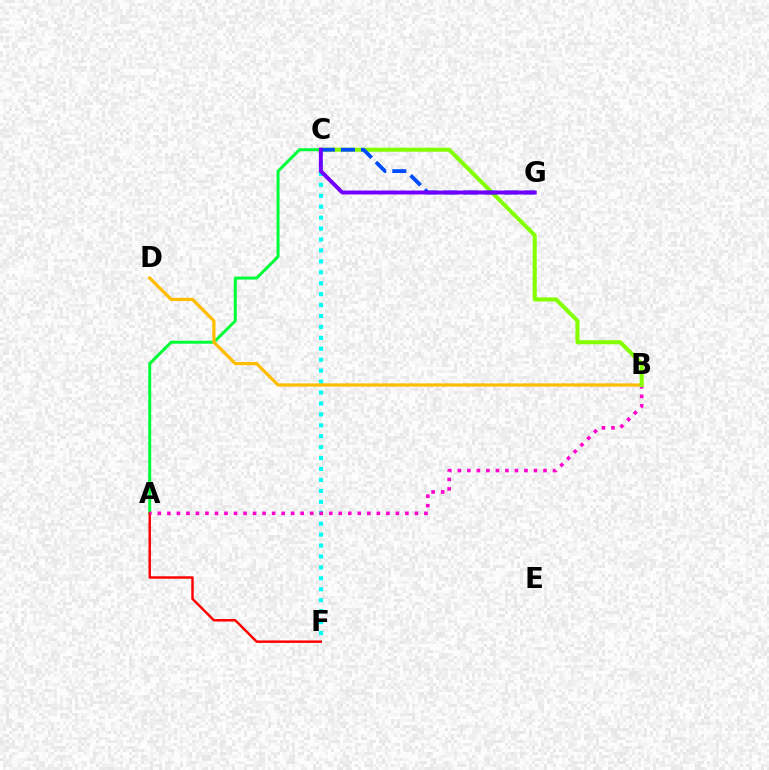{('A', 'C'): [{'color': '#00ff39', 'line_style': 'solid', 'thickness': 2.15}], ('C', 'F'): [{'color': '#00fff6', 'line_style': 'dotted', 'thickness': 2.97}], ('A', 'F'): [{'color': '#ff0000', 'line_style': 'solid', 'thickness': 1.77}], ('A', 'B'): [{'color': '#ff00cf', 'line_style': 'dotted', 'thickness': 2.59}], ('B', 'D'): [{'color': '#ffbd00', 'line_style': 'solid', 'thickness': 2.34}], ('B', 'C'): [{'color': '#84ff00', 'line_style': 'solid', 'thickness': 2.92}], ('C', 'G'): [{'color': '#004bff', 'line_style': 'dashed', 'thickness': 2.73}, {'color': '#7200ff', 'line_style': 'solid', 'thickness': 2.84}]}